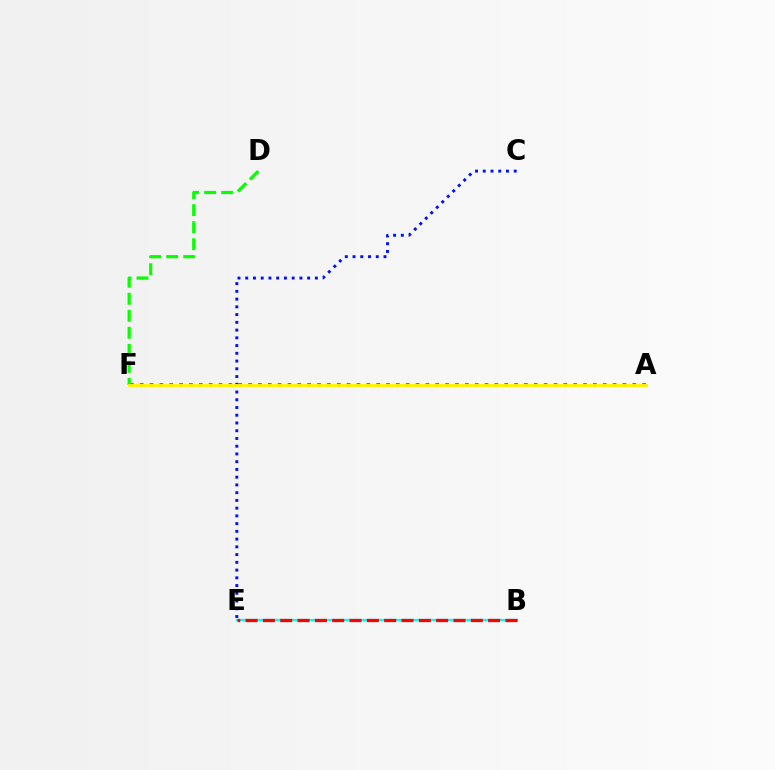{('C', 'E'): [{'color': '#0010ff', 'line_style': 'dotted', 'thickness': 2.1}], ('B', 'E'): [{'color': '#00fff6', 'line_style': 'solid', 'thickness': 1.6}, {'color': '#ff0000', 'line_style': 'dashed', 'thickness': 2.35}], ('A', 'F'): [{'color': '#ee00ff', 'line_style': 'dotted', 'thickness': 2.68}, {'color': '#fcf500', 'line_style': 'solid', 'thickness': 2.08}], ('D', 'F'): [{'color': '#08ff00', 'line_style': 'dashed', 'thickness': 2.31}]}